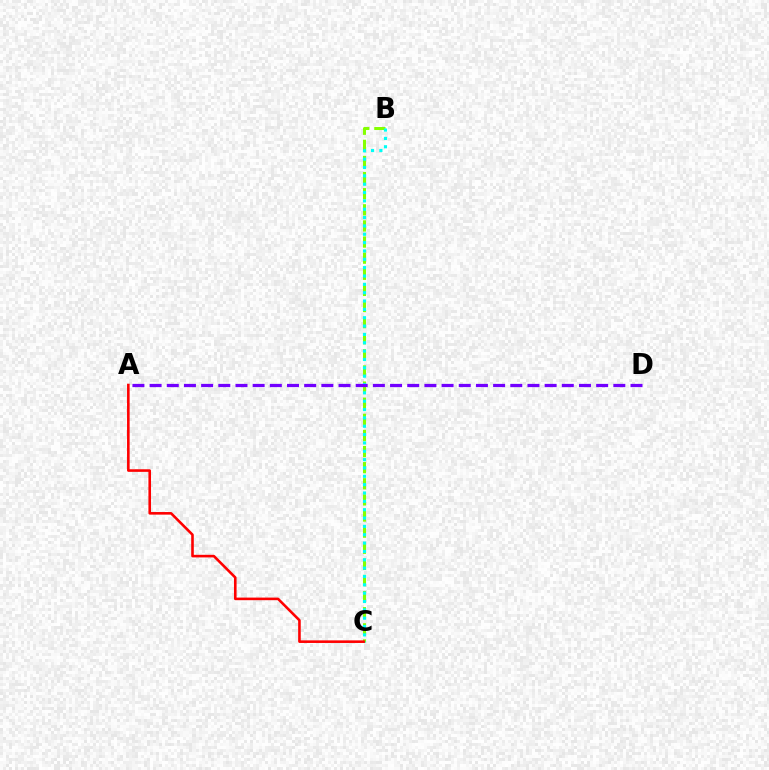{('B', 'C'): [{'color': '#84ff00', 'line_style': 'dashed', 'thickness': 2.19}, {'color': '#00fff6', 'line_style': 'dotted', 'thickness': 2.27}], ('A', 'C'): [{'color': '#ff0000', 'line_style': 'solid', 'thickness': 1.87}], ('A', 'D'): [{'color': '#7200ff', 'line_style': 'dashed', 'thickness': 2.33}]}